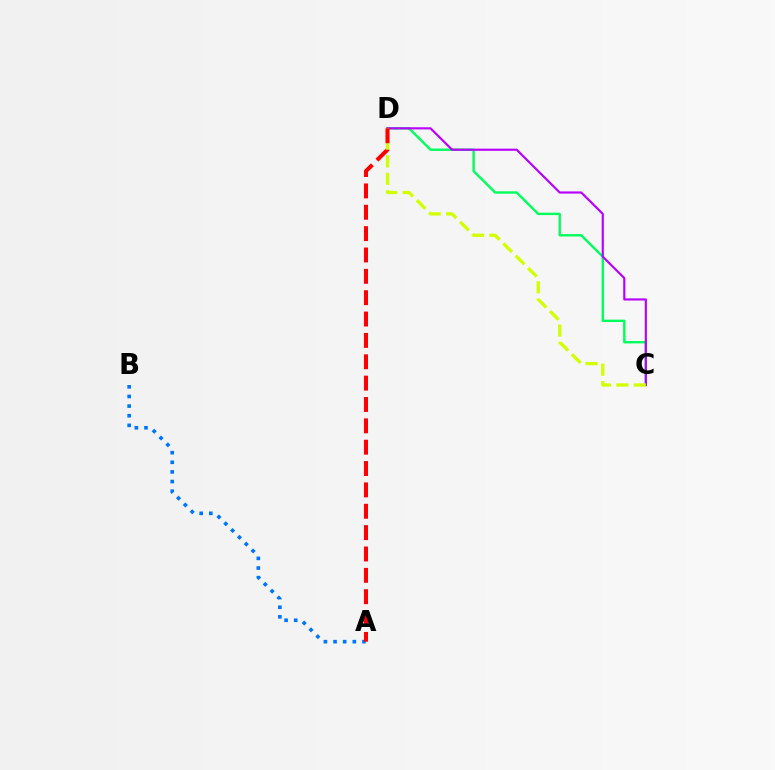{('C', 'D'): [{'color': '#00ff5c', 'line_style': 'solid', 'thickness': 1.72}, {'color': '#b900ff', 'line_style': 'solid', 'thickness': 1.56}, {'color': '#d1ff00', 'line_style': 'dashed', 'thickness': 2.37}], ('A', 'B'): [{'color': '#0074ff', 'line_style': 'dotted', 'thickness': 2.62}], ('A', 'D'): [{'color': '#ff0000', 'line_style': 'dashed', 'thickness': 2.9}]}